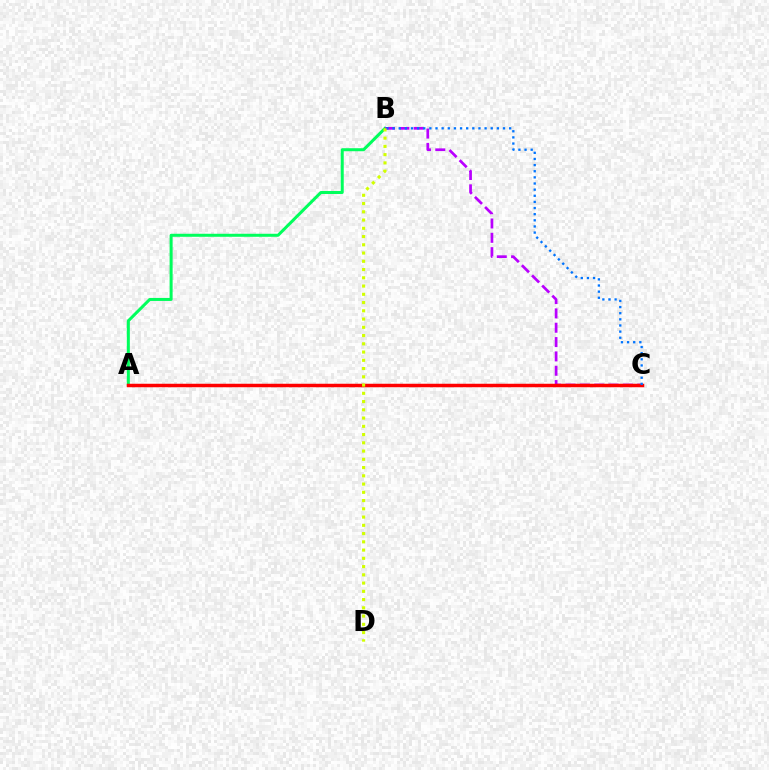{('A', 'B'): [{'color': '#00ff5c', 'line_style': 'solid', 'thickness': 2.17}], ('B', 'C'): [{'color': '#b900ff', 'line_style': 'dashed', 'thickness': 1.95}, {'color': '#0074ff', 'line_style': 'dotted', 'thickness': 1.67}], ('A', 'C'): [{'color': '#ff0000', 'line_style': 'solid', 'thickness': 2.51}], ('B', 'D'): [{'color': '#d1ff00', 'line_style': 'dotted', 'thickness': 2.24}]}